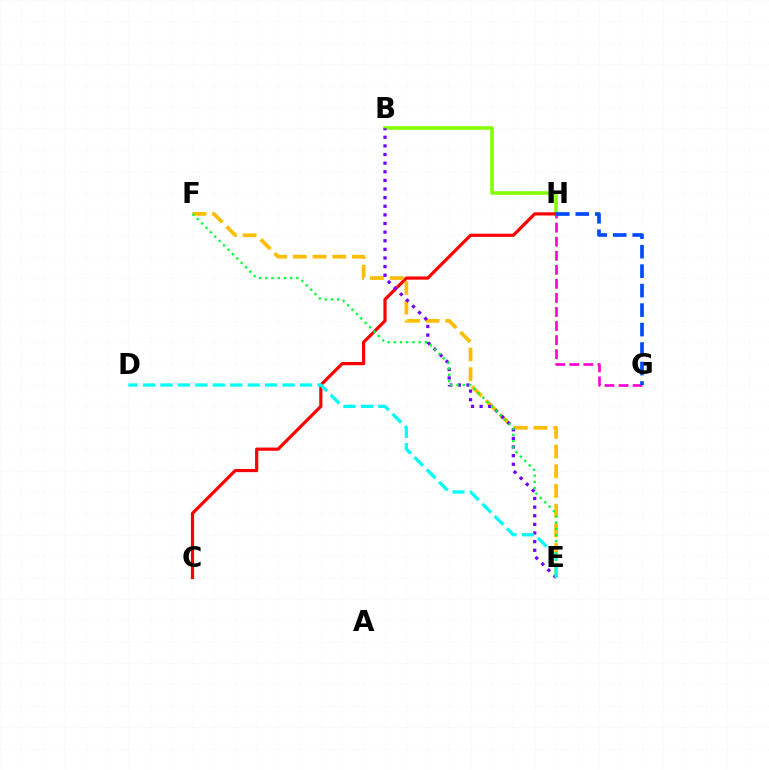{('B', 'H'): [{'color': '#84ff00', 'line_style': 'solid', 'thickness': 2.58}], ('C', 'H'): [{'color': '#ff0000', 'line_style': 'solid', 'thickness': 2.3}], ('G', 'H'): [{'color': '#ff00cf', 'line_style': 'dashed', 'thickness': 1.91}, {'color': '#004bff', 'line_style': 'dashed', 'thickness': 2.65}], ('E', 'F'): [{'color': '#ffbd00', 'line_style': 'dashed', 'thickness': 2.68}, {'color': '#00ff39', 'line_style': 'dotted', 'thickness': 1.69}], ('B', 'E'): [{'color': '#7200ff', 'line_style': 'dotted', 'thickness': 2.34}], ('D', 'E'): [{'color': '#00fff6', 'line_style': 'dashed', 'thickness': 2.37}]}